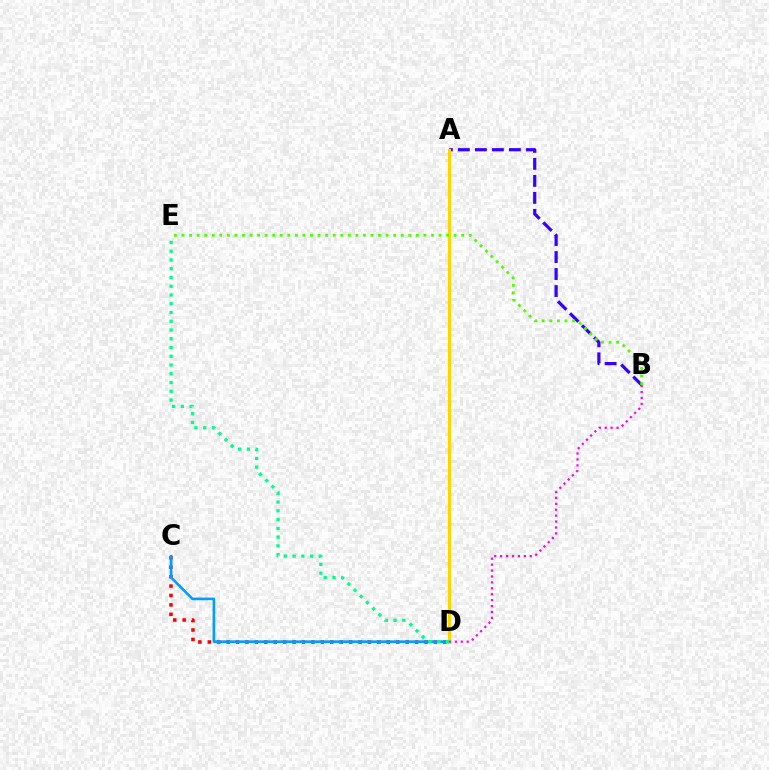{('A', 'B'): [{'color': '#3700ff', 'line_style': 'dashed', 'thickness': 2.31}], ('C', 'D'): [{'color': '#ff0000', 'line_style': 'dotted', 'thickness': 2.56}, {'color': '#009eff', 'line_style': 'solid', 'thickness': 1.89}], ('A', 'D'): [{'color': '#ffd500', 'line_style': 'solid', 'thickness': 2.32}], ('D', 'E'): [{'color': '#00ff86', 'line_style': 'dotted', 'thickness': 2.38}], ('B', 'E'): [{'color': '#4fff00', 'line_style': 'dotted', 'thickness': 2.05}], ('B', 'D'): [{'color': '#ff00ed', 'line_style': 'dotted', 'thickness': 1.61}]}